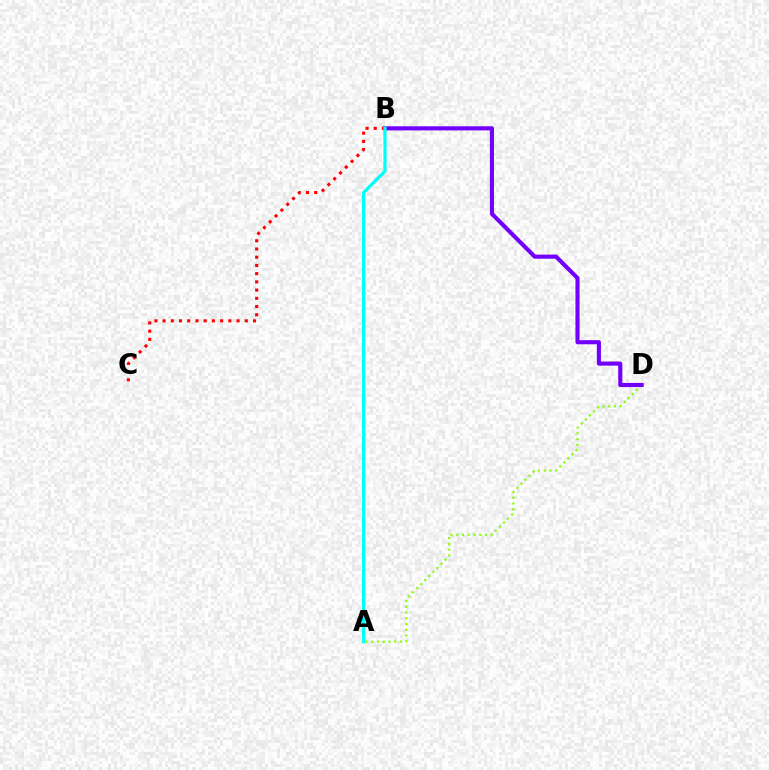{('A', 'D'): [{'color': '#84ff00', 'line_style': 'dotted', 'thickness': 1.56}], ('B', 'D'): [{'color': '#7200ff', 'line_style': 'solid', 'thickness': 2.96}], ('B', 'C'): [{'color': '#ff0000', 'line_style': 'dotted', 'thickness': 2.23}], ('A', 'B'): [{'color': '#00fff6', 'line_style': 'solid', 'thickness': 2.33}]}